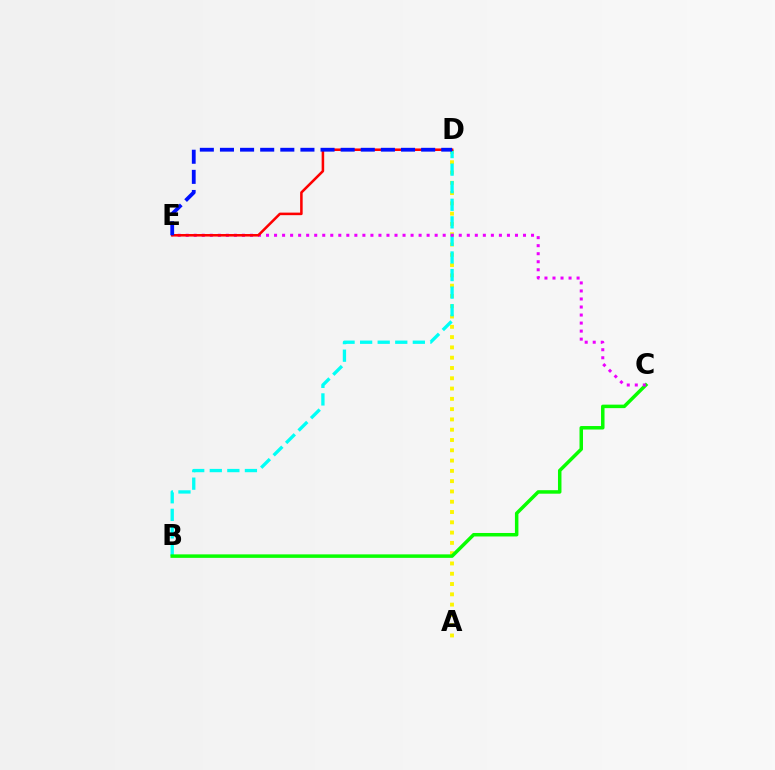{('A', 'D'): [{'color': '#fcf500', 'line_style': 'dotted', 'thickness': 2.8}], ('B', 'D'): [{'color': '#00fff6', 'line_style': 'dashed', 'thickness': 2.39}], ('B', 'C'): [{'color': '#08ff00', 'line_style': 'solid', 'thickness': 2.51}], ('C', 'E'): [{'color': '#ee00ff', 'line_style': 'dotted', 'thickness': 2.18}], ('D', 'E'): [{'color': '#ff0000', 'line_style': 'solid', 'thickness': 1.83}, {'color': '#0010ff', 'line_style': 'dashed', 'thickness': 2.73}]}